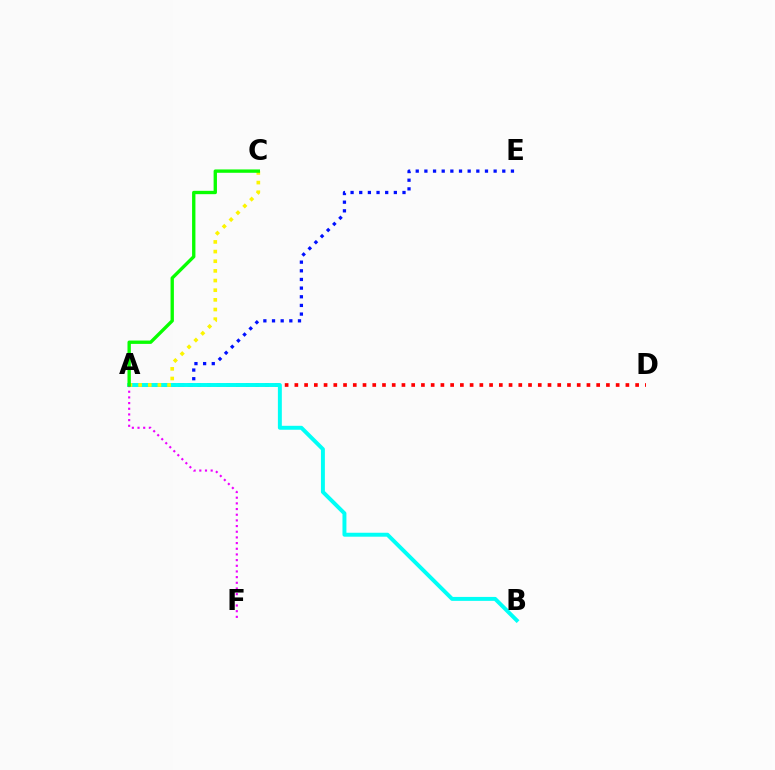{('A', 'E'): [{'color': '#0010ff', 'line_style': 'dotted', 'thickness': 2.35}], ('A', 'D'): [{'color': '#ff0000', 'line_style': 'dotted', 'thickness': 2.65}], ('A', 'B'): [{'color': '#00fff6', 'line_style': 'solid', 'thickness': 2.84}], ('A', 'C'): [{'color': '#fcf500', 'line_style': 'dotted', 'thickness': 2.62}, {'color': '#08ff00', 'line_style': 'solid', 'thickness': 2.41}], ('A', 'F'): [{'color': '#ee00ff', 'line_style': 'dotted', 'thickness': 1.54}]}